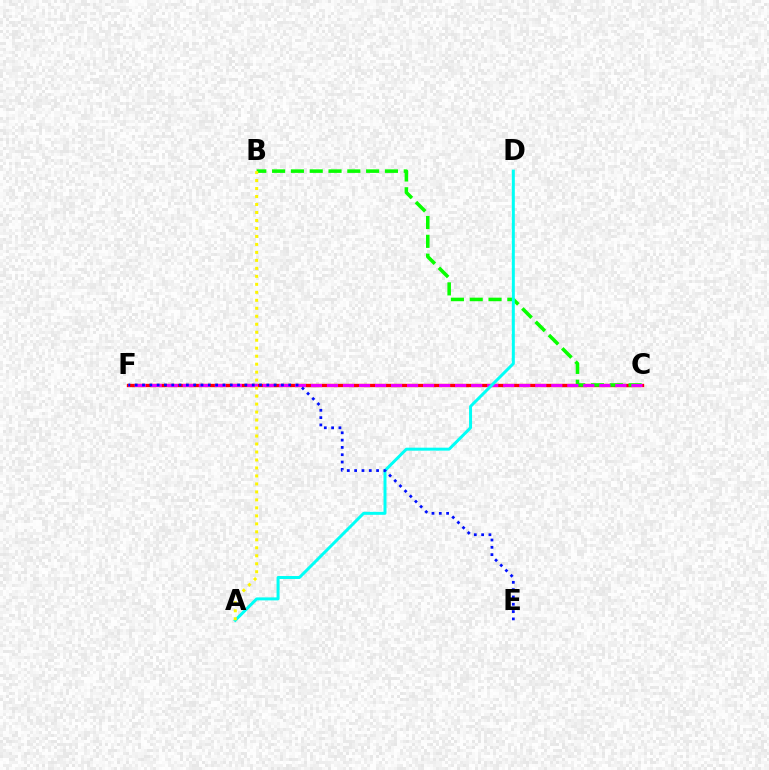{('C', 'F'): [{'color': '#ff0000', 'line_style': 'solid', 'thickness': 2.41}, {'color': '#ee00ff', 'line_style': 'dashed', 'thickness': 2.18}], ('B', 'C'): [{'color': '#08ff00', 'line_style': 'dashed', 'thickness': 2.55}], ('A', 'D'): [{'color': '#00fff6', 'line_style': 'solid', 'thickness': 2.14}], ('A', 'B'): [{'color': '#fcf500', 'line_style': 'dotted', 'thickness': 2.17}], ('E', 'F'): [{'color': '#0010ff', 'line_style': 'dotted', 'thickness': 1.99}]}